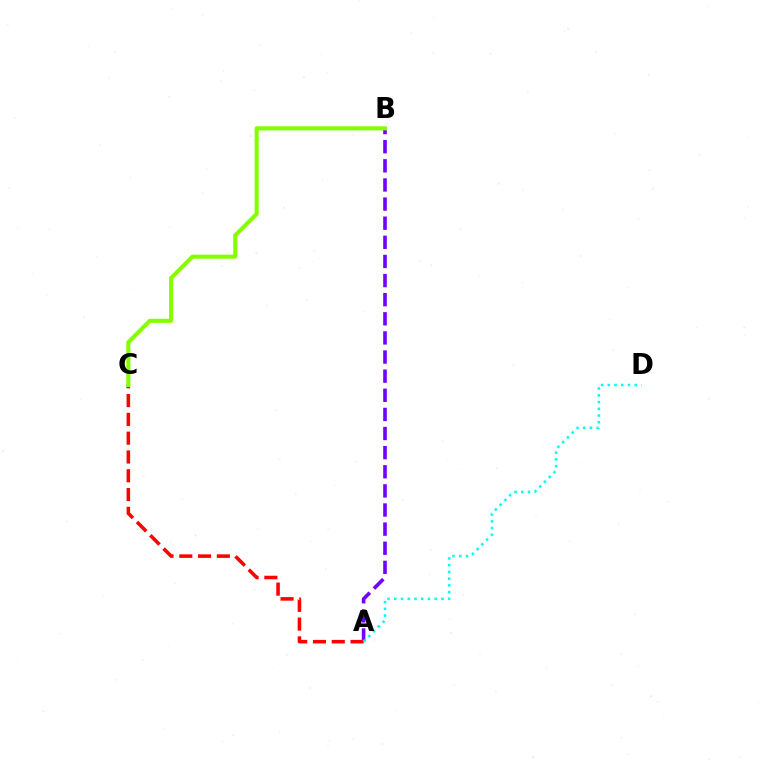{('A', 'B'): [{'color': '#7200ff', 'line_style': 'dashed', 'thickness': 2.6}], ('A', 'C'): [{'color': '#ff0000', 'line_style': 'dashed', 'thickness': 2.55}], ('A', 'D'): [{'color': '#00fff6', 'line_style': 'dotted', 'thickness': 1.83}], ('B', 'C'): [{'color': '#84ff00', 'line_style': 'solid', 'thickness': 2.95}]}